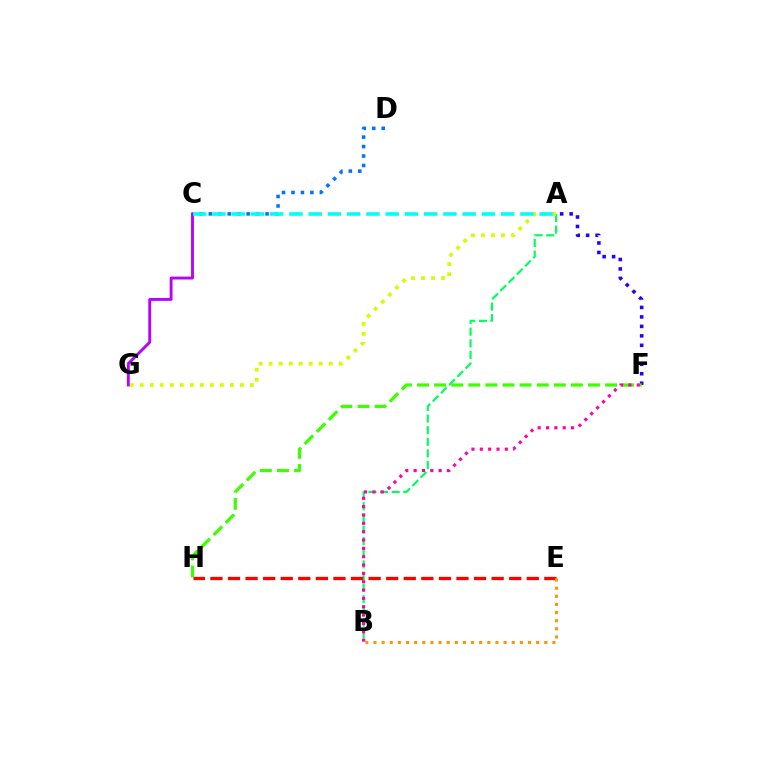{('C', 'D'): [{'color': '#0074ff', 'line_style': 'dotted', 'thickness': 2.57}], ('A', 'F'): [{'color': '#2500ff', 'line_style': 'dotted', 'thickness': 2.57}], ('A', 'B'): [{'color': '#00ff5c', 'line_style': 'dashed', 'thickness': 1.58}], ('A', 'G'): [{'color': '#d1ff00', 'line_style': 'dotted', 'thickness': 2.72}], ('C', 'G'): [{'color': '#b900ff', 'line_style': 'solid', 'thickness': 2.07}], ('F', 'H'): [{'color': '#3dff00', 'line_style': 'dashed', 'thickness': 2.32}], ('E', 'H'): [{'color': '#ff0000', 'line_style': 'dashed', 'thickness': 2.39}], ('B', 'F'): [{'color': '#ff00ac', 'line_style': 'dotted', 'thickness': 2.27}], ('A', 'C'): [{'color': '#00fff6', 'line_style': 'dashed', 'thickness': 2.61}], ('B', 'E'): [{'color': '#ff9400', 'line_style': 'dotted', 'thickness': 2.21}]}